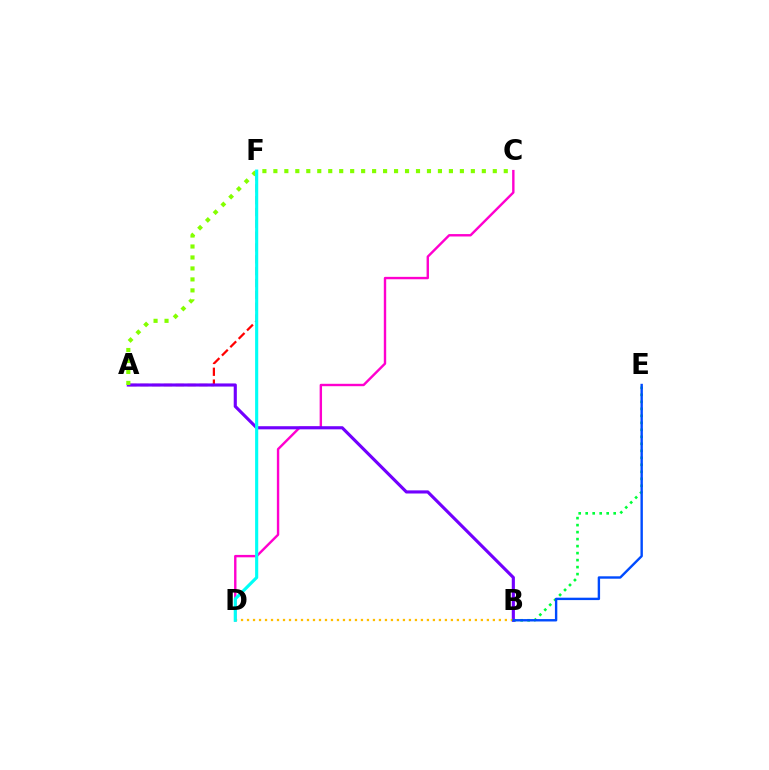{('A', 'F'): [{'color': '#ff0000', 'line_style': 'dashed', 'thickness': 1.61}], ('B', 'E'): [{'color': '#00ff39', 'line_style': 'dotted', 'thickness': 1.9}, {'color': '#004bff', 'line_style': 'solid', 'thickness': 1.73}], ('C', 'D'): [{'color': '#ff00cf', 'line_style': 'solid', 'thickness': 1.73}], ('A', 'B'): [{'color': '#7200ff', 'line_style': 'solid', 'thickness': 2.25}], ('B', 'D'): [{'color': '#ffbd00', 'line_style': 'dotted', 'thickness': 1.63}], ('A', 'C'): [{'color': '#84ff00', 'line_style': 'dotted', 'thickness': 2.98}], ('D', 'F'): [{'color': '#00fff6', 'line_style': 'solid', 'thickness': 2.26}]}